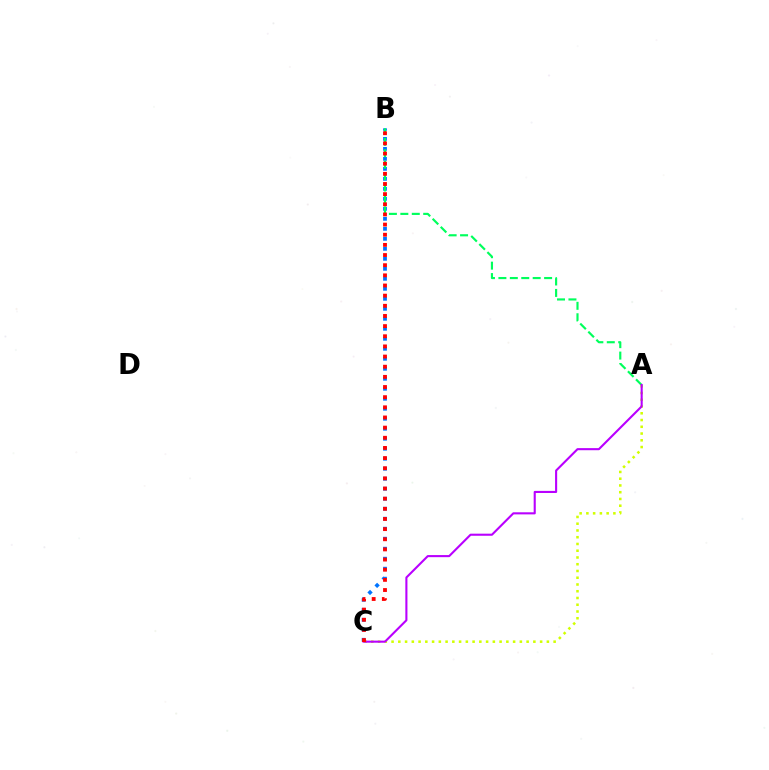{('B', 'C'): [{'color': '#0074ff', 'line_style': 'dotted', 'thickness': 2.72}, {'color': '#ff0000', 'line_style': 'dotted', 'thickness': 2.76}], ('A', 'B'): [{'color': '#00ff5c', 'line_style': 'dashed', 'thickness': 1.55}], ('A', 'C'): [{'color': '#d1ff00', 'line_style': 'dotted', 'thickness': 1.83}, {'color': '#b900ff', 'line_style': 'solid', 'thickness': 1.51}]}